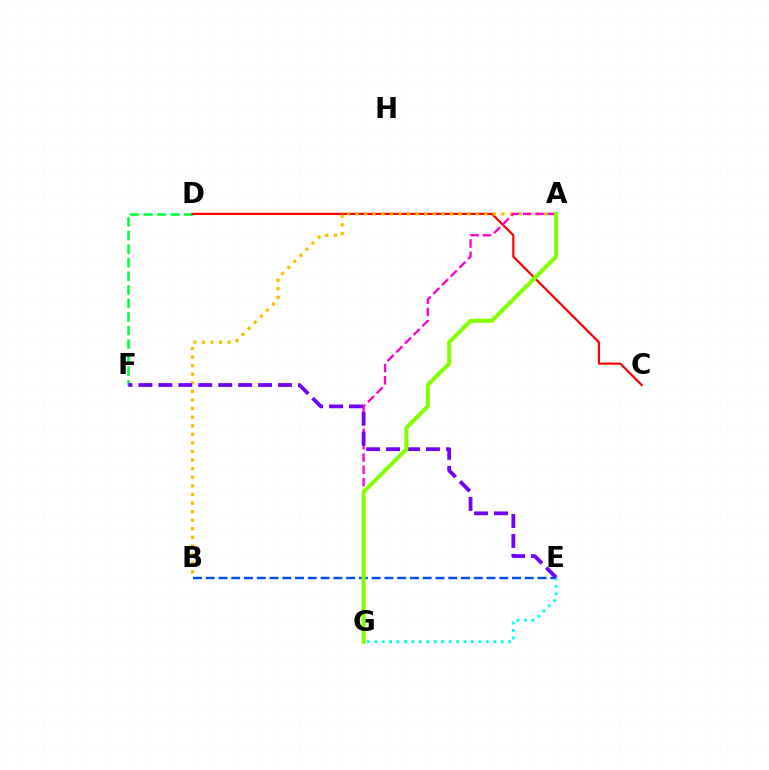{('B', 'E'): [{'color': '#004bff', 'line_style': 'dashed', 'thickness': 1.73}], ('D', 'F'): [{'color': '#00ff39', 'line_style': 'dashed', 'thickness': 1.84}], ('C', 'D'): [{'color': '#ff0000', 'line_style': 'solid', 'thickness': 1.59}], ('A', 'B'): [{'color': '#ffbd00', 'line_style': 'dotted', 'thickness': 2.33}], ('A', 'G'): [{'color': '#ff00cf', 'line_style': 'dashed', 'thickness': 1.67}, {'color': '#84ff00', 'line_style': 'solid', 'thickness': 2.92}], ('E', 'G'): [{'color': '#00fff6', 'line_style': 'dotted', 'thickness': 2.02}], ('E', 'F'): [{'color': '#7200ff', 'line_style': 'dashed', 'thickness': 2.71}]}